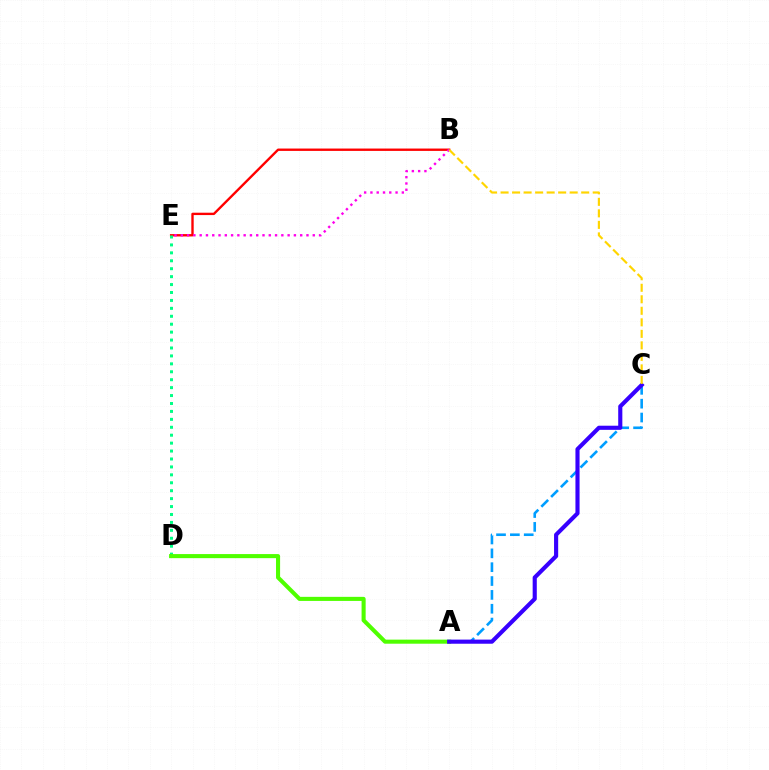{('A', 'C'): [{'color': '#009eff', 'line_style': 'dashed', 'thickness': 1.88}, {'color': '#3700ff', 'line_style': 'solid', 'thickness': 2.97}], ('B', 'E'): [{'color': '#ff0000', 'line_style': 'solid', 'thickness': 1.7}, {'color': '#ff00ed', 'line_style': 'dotted', 'thickness': 1.71}], ('D', 'E'): [{'color': '#00ff86', 'line_style': 'dotted', 'thickness': 2.15}], ('A', 'D'): [{'color': '#4fff00', 'line_style': 'solid', 'thickness': 2.93}], ('B', 'C'): [{'color': '#ffd500', 'line_style': 'dashed', 'thickness': 1.56}]}